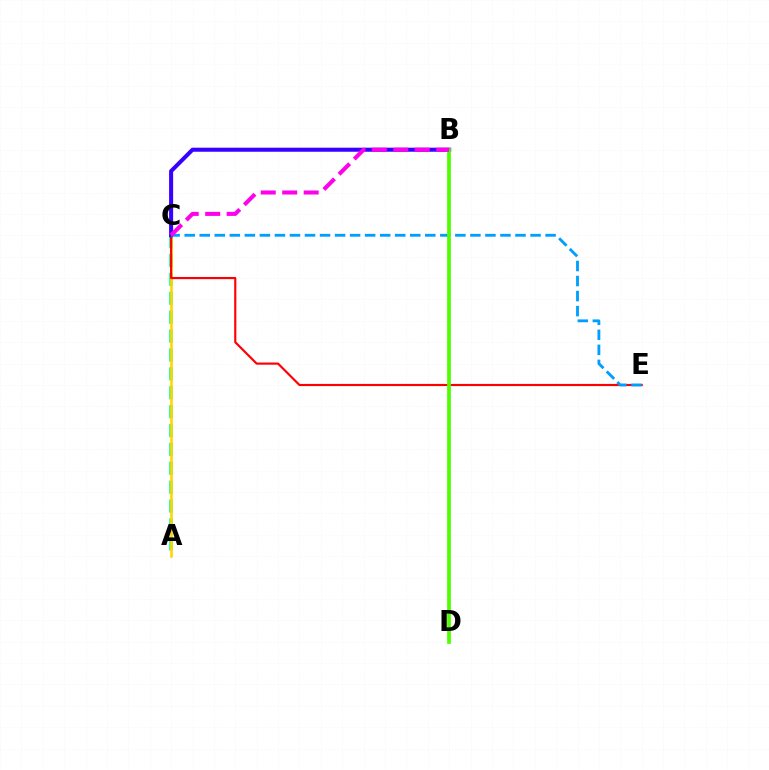{('A', 'C'): [{'color': '#00ff86', 'line_style': 'dashed', 'thickness': 2.57}, {'color': '#ffd500', 'line_style': 'solid', 'thickness': 1.86}], ('C', 'E'): [{'color': '#ff0000', 'line_style': 'solid', 'thickness': 1.56}, {'color': '#009eff', 'line_style': 'dashed', 'thickness': 2.04}], ('B', 'C'): [{'color': '#3700ff', 'line_style': 'solid', 'thickness': 2.91}, {'color': '#ff00ed', 'line_style': 'dashed', 'thickness': 2.92}], ('B', 'D'): [{'color': '#4fff00', 'line_style': 'solid', 'thickness': 2.69}]}